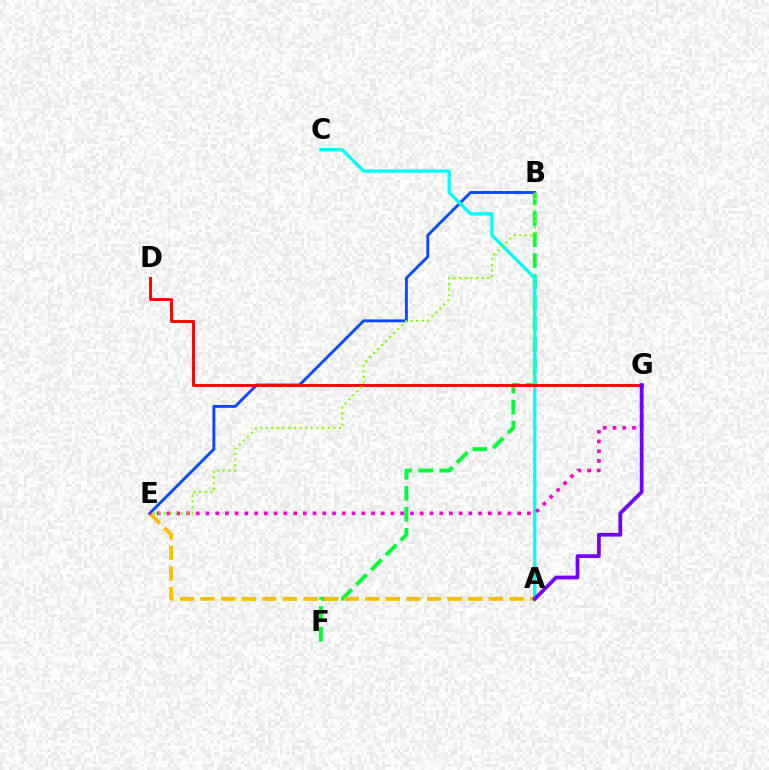{('B', 'F'): [{'color': '#00ff39', 'line_style': 'dashed', 'thickness': 2.85}], ('A', 'E'): [{'color': '#ffbd00', 'line_style': 'dashed', 'thickness': 2.8}], ('B', 'E'): [{'color': '#004bff', 'line_style': 'solid', 'thickness': 2.08}, {'color': '#84ff00', 'line_style': 'dotted', 'thickness': 1.53}], ('A', 'C'): [{'color': '#00fff6', 'line_style': 'solid', 'thickness': 2.41}], ('D', 'G'): [{'color': '#ff0000', 'line_style': 'solid', 'thickness': 2.1}], ('E', 'G'): [{'color': '#ff00cf', 'line_style': 'dotted', 'thickness': 2.65}], ('A', 'G'): [{'color': '#7200ff', 'line_style': 'solid', 'thickness': 2.7}]}